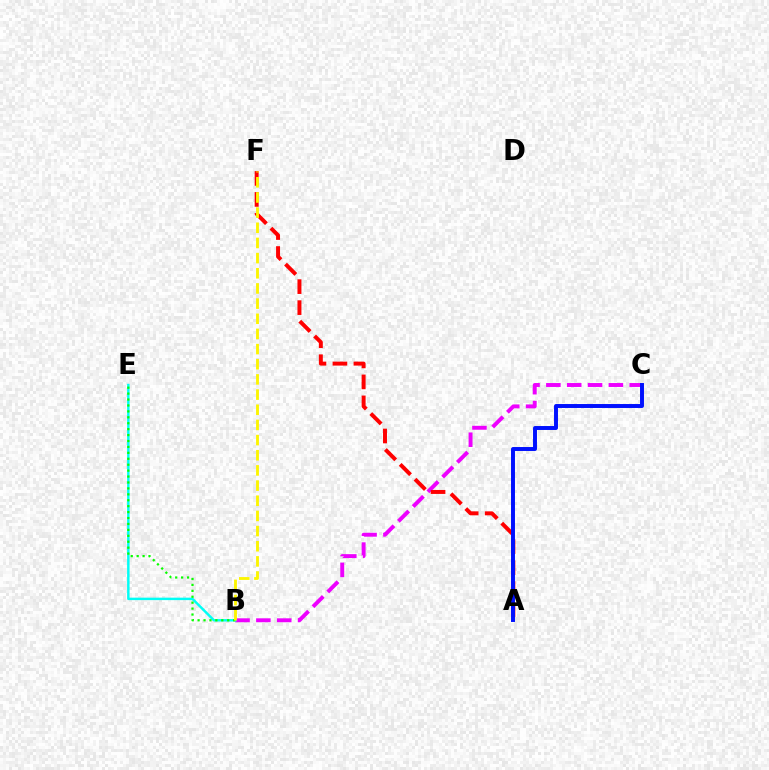{('B', 'C'): [{'color': '#ee00ff', 'line_style': 'dashed', 'thickness': 2.83}], ('B', 'E'): [{'color': '#00fff6', 'line_style': 'solid', 'thickness': 1.77}, {'color': '#08ff00', 'line_style': 'dotted', 'thickness': 1.61}], ('A', 'F'): [{'color': '#ff0000', 'line_style': 'dashed', 'thickness': 2.85}], ('A', 'C'): [{'color': '#0010ff', 'line_style': 'solid', 'thickness': 2.84}], ('B', 'F'): [{'color': '#fcf500', 'line_style': 'dashed', 'thickness': 2.06}]}